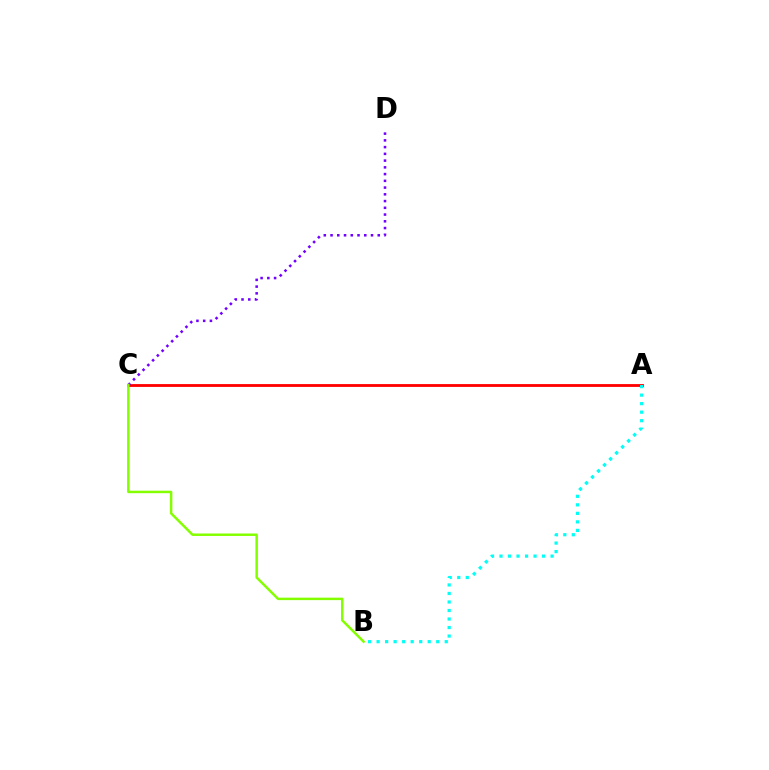{('A', 'C'): [{'color': '#ff0000', 'line_style': 'solid', 'thickness': 2.03}], ('A', 'B'): [{'color': '#00fff6', 'line_style': 'dotted', 'thickness': 2.31}], ('C', 'D'): [{'color': '#7200ff', 'line_style': 'dotted', 'thickness': 1.83}], ('B', 'C'): [{'color': '#84ff00', 'line_style': 'solid', 'thickness': 1.78}]}